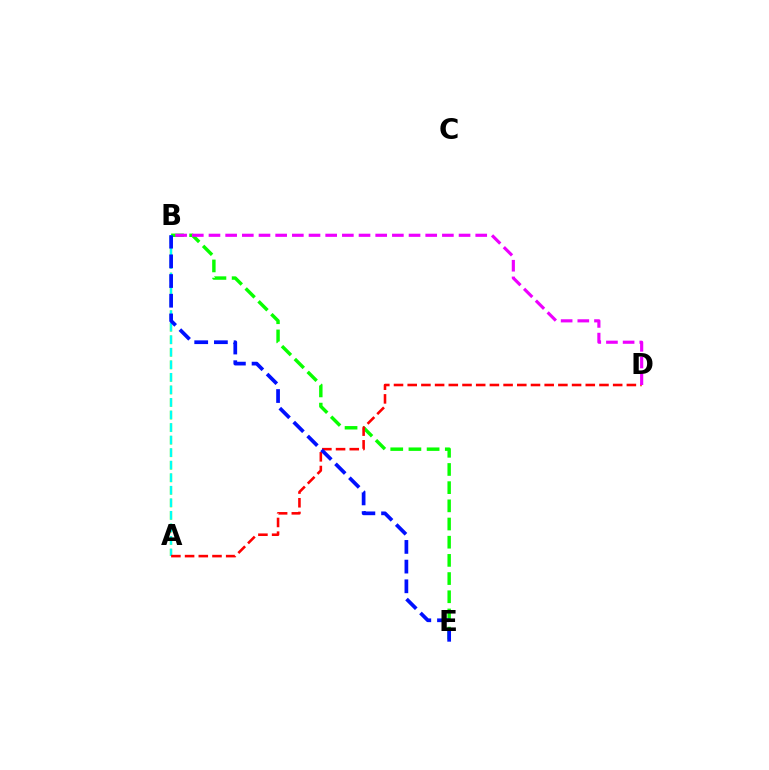{('B', 'E'): [{'color': '#08ff00', 'line_style': 'dashed', 'thickness': 2.47}, {'color': '#0010ff', 'line_style': 'dashed', 'thickness': 2.67}], ('A', 'B'): [{'color': '#fcf500', 'line_style': 'dashed', 'thickness': 1.71}, {'color': '#00fff6', 'line_style': 'dashed', 'thickness': 1.7}], ('A', 'D'): [{'color': '#ff0000', 'line_style': 'dashed', 'thickness': 1.86}], ('B', 'D'): [{'color': '#ee00ff', 'line_style': 'dashed', 'thickness': 2.26}]}